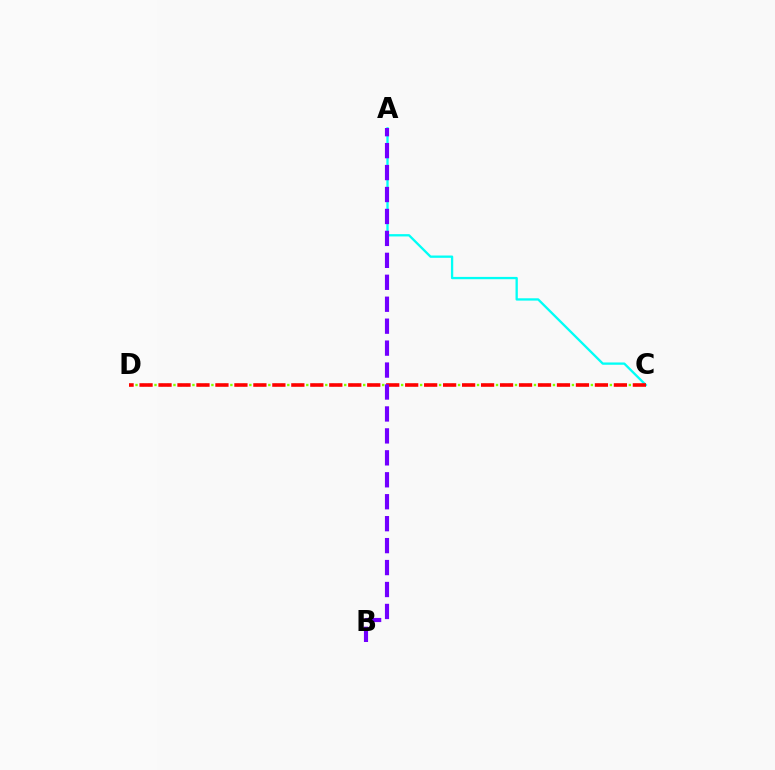{('A', 'C'): [{'color': '#00fff6', 'line_style': 'solid', 'thickness': 1.66}], ('C', 'D'): [{'color': '#84ff00', 'line_style': 'dotted', 'thickness': 1.72}, {'color': '#ff0000', 'line_style': 'dashed', 'thickness': 2.58}], ('A', 'B'): [{'color': '#7200ff', 'line_style': 'dashed', 'thickness': 2.98}]}